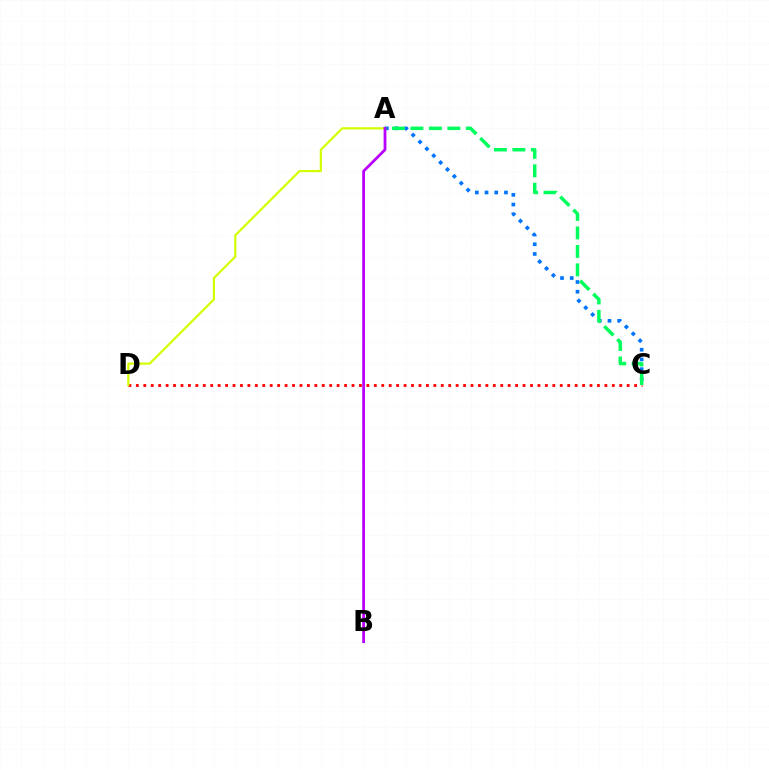{('A', 'C'): [{'color': '#0074ff', 'line_style': 'dotted', 'thickness': 2.64}, {'color': '#00ff5c', 'line_style': 'dashed', 'thickness': 2.51}], ('C', 'D'): [{'color': '#ff0000', 'line_style': 'dotted', 'thickness': 2.02}], ('A', 'D'): [{'color': '#d1ff00', 'line_style': 'solid', 'thickness': 1.58}], ('A', 'B'): [{'color': '#b900ff', 'line_style': 'solid', 'thickness': 2.0}]}